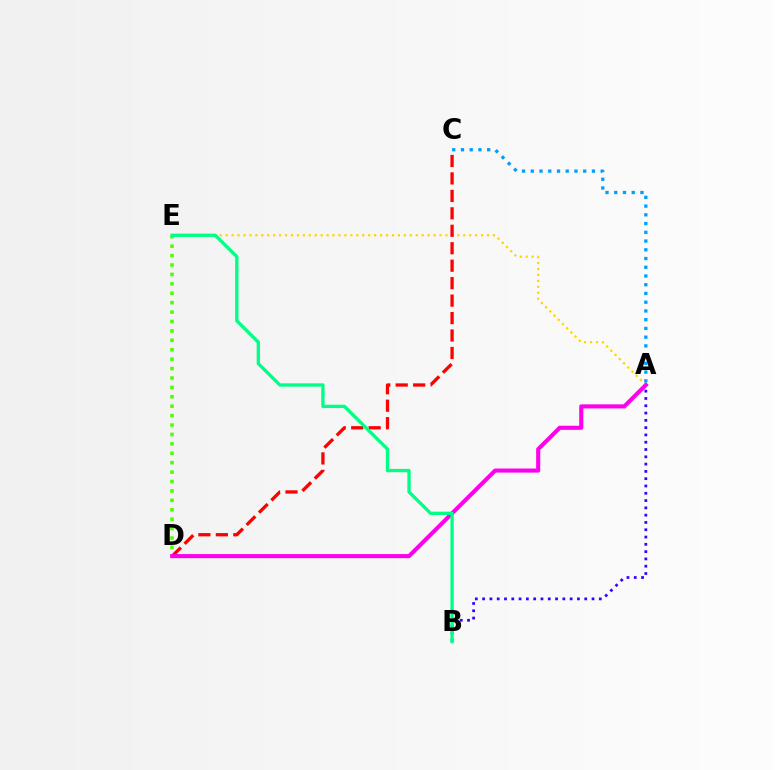{('A', 'B'): [{'color': '#3700ff', 'line_style': 'dotted', 'thickness': 1.98}], ('A', 'E'): [{'color': '#ffd500', 'line_style': 'dotted', 'thickness': 1.61}], ('C', 'D'): [{'color': '#ff0000', 'line_style': 'dashed', 'thickness': 2.37}], ('D', 'E'): [{'color': '#4fff00', 'line_style': 'dotted', 'thickness': 2.56}], ('A', 'D'): [{'color': '#ff00ed', 'line_style': 'solid', 'thickness': 2.95}], ('B', 'E'): [{'color': '#00ff86', 'line_style': 'solid', 'thickness': 2.4}], ('A', 'C'): [{'color': '#009eff', 'line_style': 'dotted', 'thickness': 2.37}]}